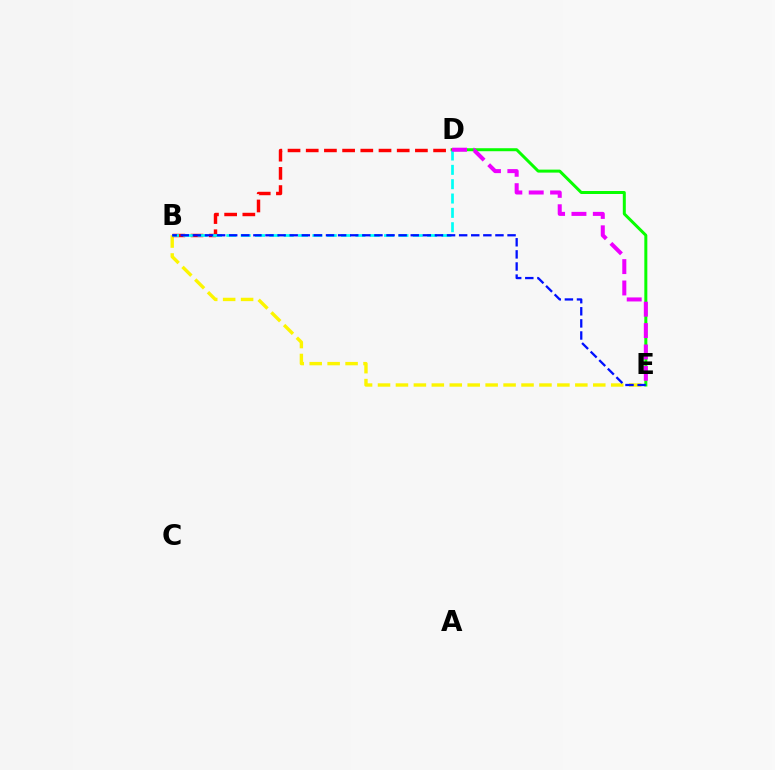{('B', 'E'): [{'color': '#fcf500', 'line_style': 'dashed', 'thickness': 2.44}, {'color': '#0010ff', 'line_style': 'dashed', 'thickness': 1.64}], ('D', 'E'): [{'color': '#08ff00', 'line_style': 'solid', 'thickness': 2.16}, {'color': '#ee00ff', 'line_style': 'dashed', 'thickness': 2.9}], ('B', 'D'): [{'color': '#ff0000', 'line_style': 'dashed', 'thickness': 2.47}, {'color': '#00fff6', 'line_style': 'dashed', 'thickness': 1.95}]}